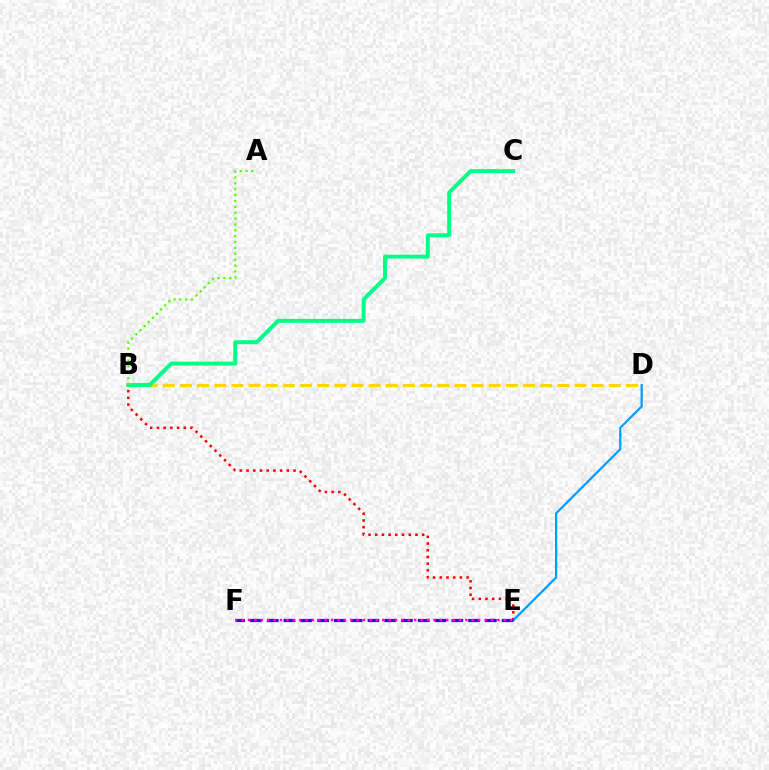{('B', 'E'): [{'color': '#ff0000', 'line_style': 'dotted', 'thickness': 1.82}], ('B', 'D'): [{'color': '#ffd500', 'line_style': 'dashed', 'thickness': 2.33}], ('B', 'C'): [{'color': '#00ff86', 'line_style': 'solid', 'thickness': 2.84}], ('D', 'E'): [{'color': '#009eff', 'line_style': 'solid', 'thickness': 1.61}], ('E', 'F'): [{'color': '#3700ff', 'line_style': 'dashed', 'thickness': 2.28}, {'color': '#ff00ed', 'line_style': 'dotted', 'thickness': 1.74}], ('A', 'B'): [{'color': '#4fff00', 'line_style': 'dotted', 'thickness': 1.59}]}